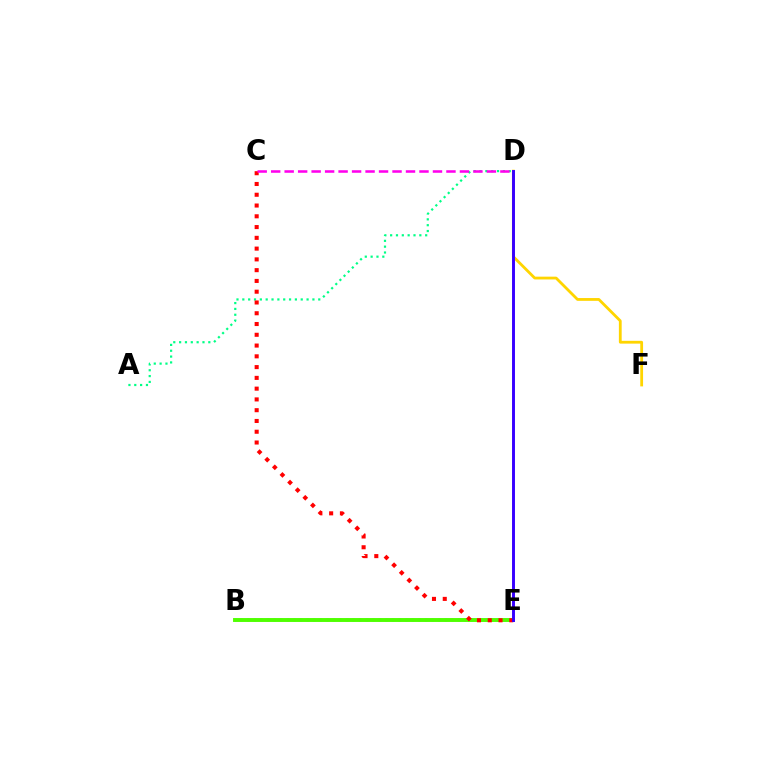{('B', 'E'): [{'color': '#009eff', 'line_style': 'dotted', 'thickness': 1.79}, {'color': '#4fff00', 'line_style': 'solid', 'thickness': 2.82}], ('D', 'F'): [{'color': '#ffd500', 'line_style': 'solid', 'thickness': 2.01}], ('A', 'D'): [{'color': '#00ff86', 'line_style': 'dotted', 'thickness': 1.59}], ('C', 'E'): [{'color': '#ff0000', 'line_style': 'dotted', 'thickness': 2.93}], ('D', 'E'): [{'color': '#3700ff', 'line_style': 'solid', 'thickness': 2.11}], ('C', 'D'): [{'color': '#ff00ed', 'line_style': 'dashed', 'thickness': 1.83}]}